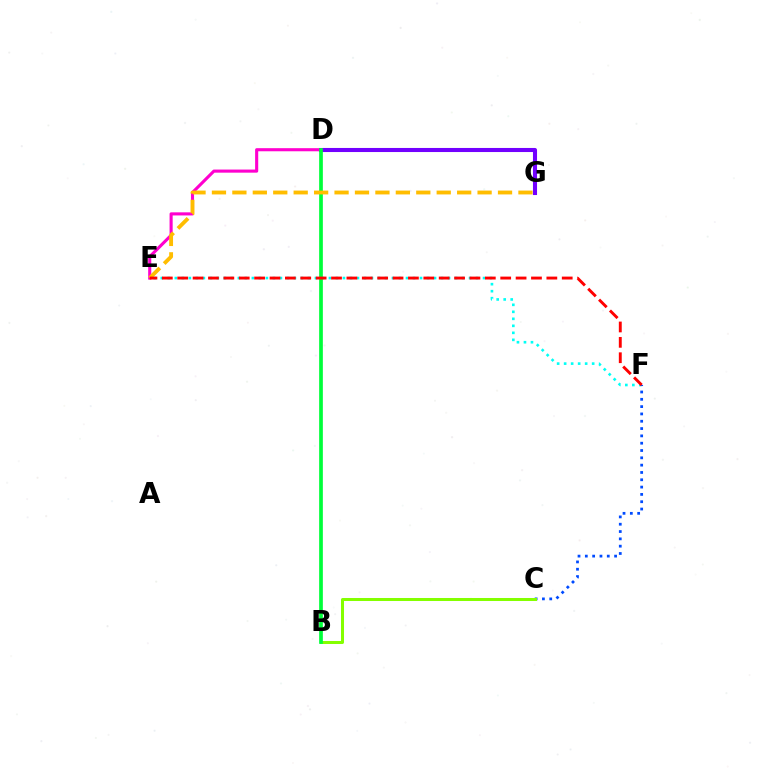{('D', 'E'): [{'color': '#ff00cf', 'line_style': 'solid', 'thickness': 2.23}], ('D', 'G'): [{'color': '#7200ff', 'line_style': 'solid', 'thickness': 2.94}], ('E', 'F'): [{'color': '#00fff6', 'line_style': 'dotted', 'thickness': 1.9}, {'color': '#ff0000', 'line_style': 'dashed', 'thickness': 2.09}], ('C', 'F'): [{'color': '#004bff', 'line_style': 'dotted', 'thickness': 1.99}], ('B', 'C'): [{'color': '#84ff00', 'line_style': 'solid', 'thickness': 2.17}], ('B', 'D'): [{'color': '#00ff39', 'line_style': 'solid', 'thickness': 2.67}], ('E', 'G'): [{'color': '#ffbd00', 'line_style': 'dashed', 'thickness': 2.78}]}